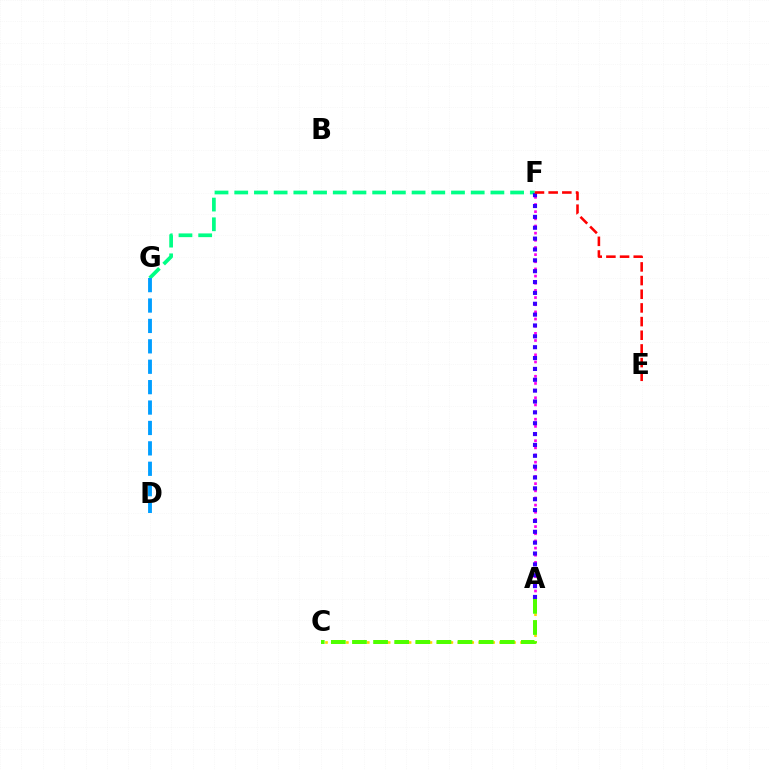{('A', 'C'): [{'color': '#ffd500', 'line_style': 'dotted', 'thickness': 1.89}, {'color': '#4fff00', 'line_style': 'dashed', 'thickness': 2.87}], ('F', 'G'): [{'color': '#00ff86', 'line_style': 'dashed', 'thickness': 2.68}], ('A', 'F'): [{'color': '#ff00ed', 'line_style': 'dotted', 'thickness': 1.94}, {'color': '#3700ff', 'line_style': 'dotted', 'thickness': 2.95}], ('D', 'G'): [{'color': '#009eff', 'line_style': 'dashed', 'thickness': 2.77}], ('E', 'F'): [{'color': '#ff0000', 'line_style': 'dashed', 'thickness': 1.86}]}